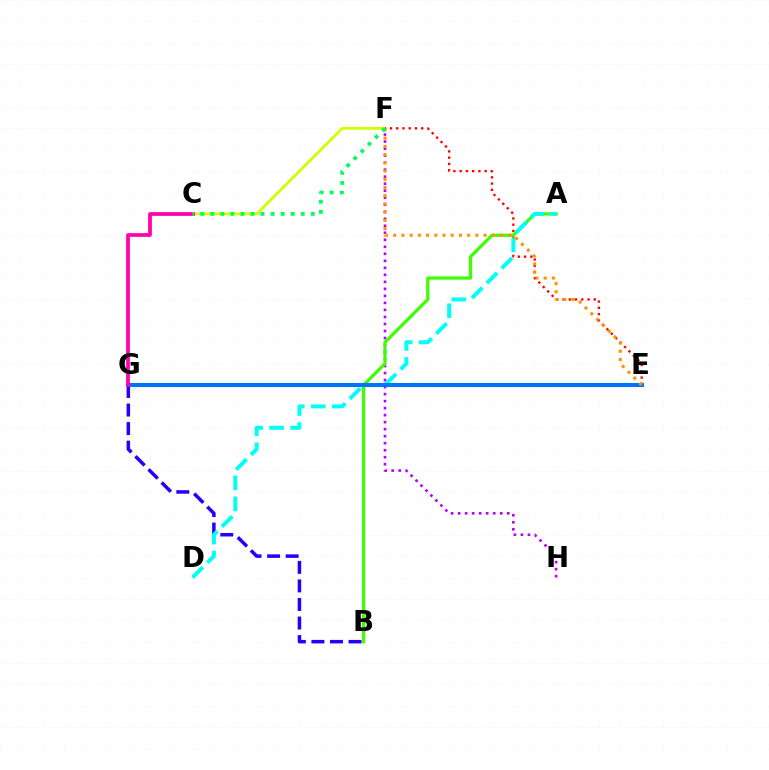{('C', 'F'): [{'color': '#d1ff00', 'line_style': 'solid', 'thickness': 2.01}, {'color': '#00ff5c', 'line_style': 'dotted', 'thickness': 2.73}], ('B', 'G'): [{'color': '#2500ff', 'line_style': 'dashed', 'thickness': 2.52}], ('E', 'F'): [{'color': '#ff0000', 'line_style': 'dotted', 'thickness': 1.7}, {'color': '#ff9400', 'line_style': 'dotted', 'thickness': 2.23}], ('F', 'H'): [{'color': '#b900ff', 'line_style': 'dotted', 'thickness': 1.91}], ('A', 'B'): [{'color': '#3dff00', 'line_style': 'solid', 'thickness': 2.32}], ('A', 'D'): [{'color': '#00fff6', 'line_style': 'dashed', 'thickness': 2.85}], ('E', 'G'): [{'color': '#0074ff', 'line_style': 'solid', 'thickness': 2.93}], ('C', 'G'): [{'color': '#ff00ac', 'line_style': 'solid', 'thickness': 2.67}]}